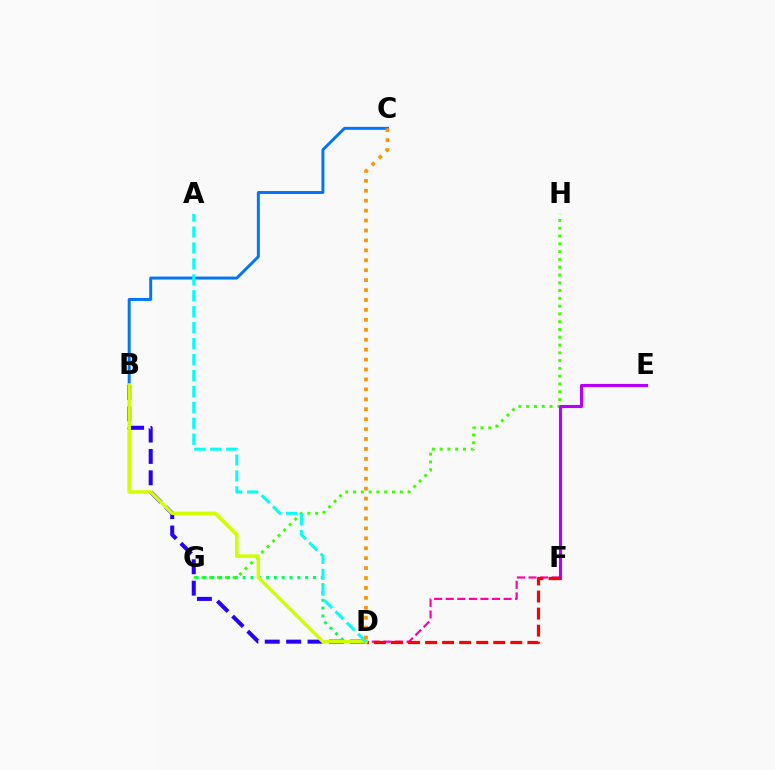{('B', 'D'): [{'color': '#2500ff', 'line_style': 'dashed', 'thickness': 2.9}, {'color': '#d1ff00', 'line_style': 'solid', 'thickness': 2.53}], ('G', 'H'): [{'color': '#3dff00', 'line_style': 'dotted', 'thickness': 2.11}], ('B', 'C'): [{'color': '#0074ff', 'line_style': 'solid', 'thickness': 2.12}], ('D', 'G'): [{'color': '#00ff5c', 'line_style': 'dotted', 'thickness': 2.12}], ('D', 'F'): [{'color': '#ff00ac', 'line_style': 'dashed', 'thickness': 1.57}, {'color': '#ff0000', 'line_style': 'dashed', 'thickness': 2.32}], ('E', 'F'): [{'color': '#b900ff', 'line_style': 'solid', 'thickness': 2.24}], ('A', 'D'): [{'color': '#00fff6', 'line_style': 'dashed', 'thickness': 2.17}], ('C', 'D'): [{'color': '#ff9400', 'line_style': 'dotted', 'thickness': 2.7}]}